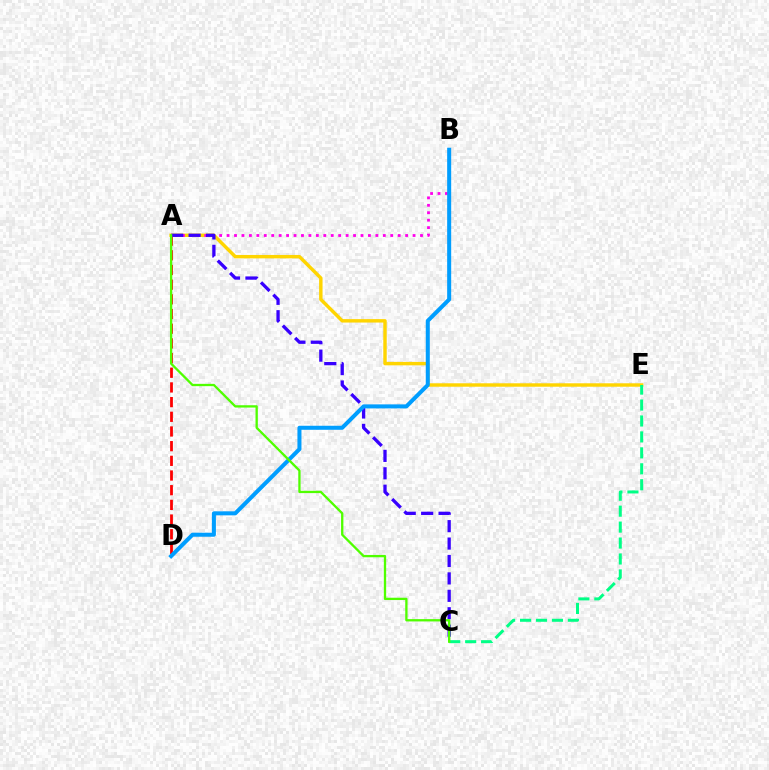{('A', 'E'): [{'color': '#ffd500', 'line_style': 'solid', 'thickness': 2.47}], ('A', 'D'): [{'color': '#ff0000', 'line_style': 'dashed', 'thickness': 1.99}], ('A', 'B'): [{'color': '#ff00ed', 'line_style': 'dotted', 'thickness': 2.02}], ('A', 'C'): [{'color': '#3700ff', 'line_style': 'dashed', 'thickness': 2.37}, {'color': '#4fff00', 'line_style': 'solid', 'thickness': 1.67}], ('B', 'D'): [{'color': '#009eff', 'line_style': 'solid', 'thickness': 2.9}], ('C', 'E'): [{'color': '#00ff86', 'line_style': 'dashed', 'thickness': 2.17}]}